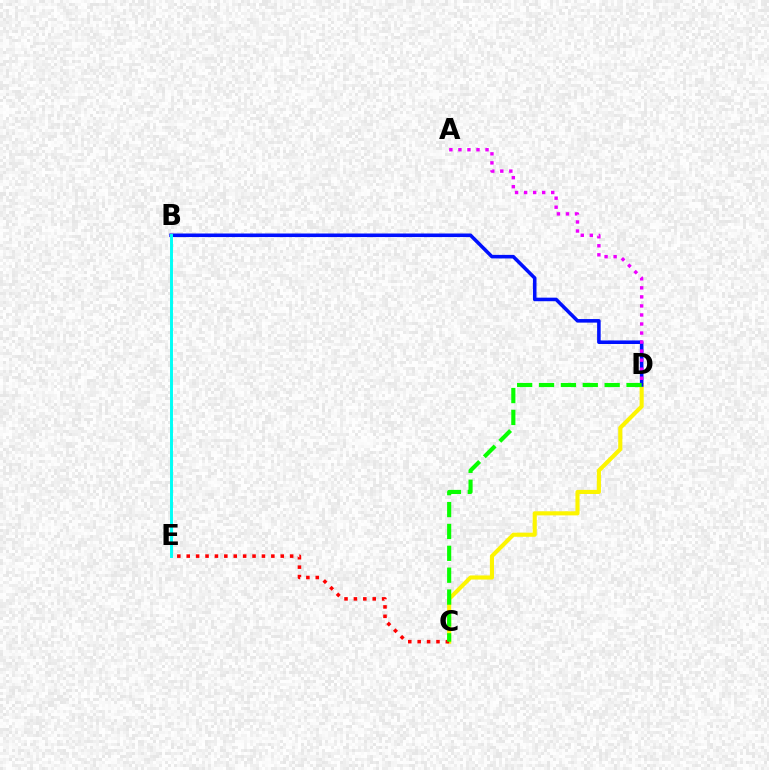{('C', 'D'): [{'color': '#fcf500', 'line_style': 'solid', 'thickness': 2.96}, {'color': '#08ff00', 'line_style': 'dashed', 'thickness': 2.97}], ('C', 'E'): [{'color': '#ff0000', 'line_style': 'dotted', 'thickness': 2.55}], ('B', 'D'): [{'color': '#0010ff', 'line_style': 'solid', 'thickness': 2.56}], ('B', 'E'): [{'color': '#00fff6', 'line_style': 'solid', 'thickness': 2.11}], ('A', 'D'): [{'color': '#ee00ff', 'line_style': 'dotted', 'thickness': 2.46}]}